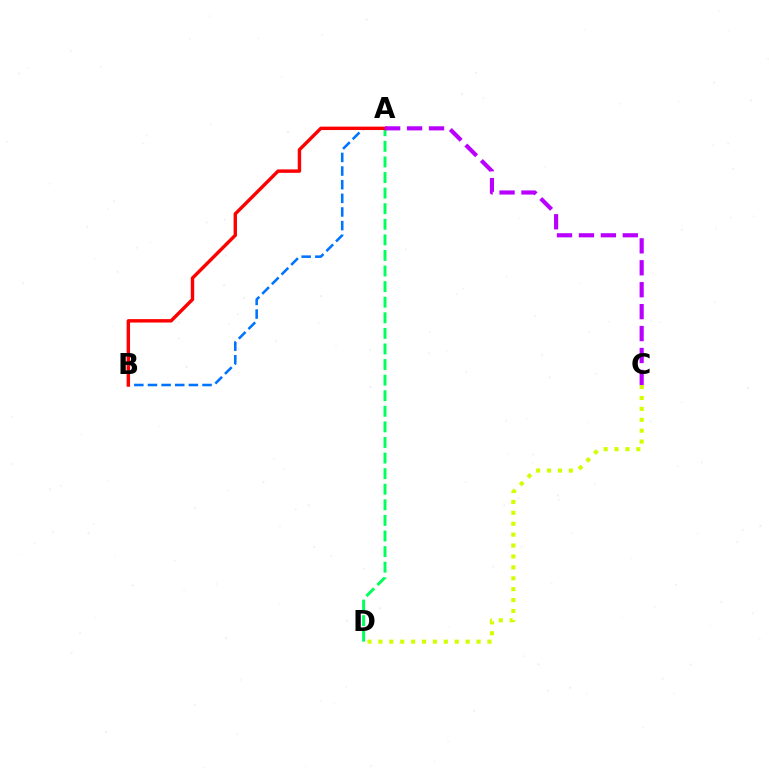{('C', 'D'): [{'color': '#d1ff00', 'line_style': 'dotted', 'thickness': 2.96}], ('A', 'B'): [{'color': '#0074ff', 'line_style': 'dashed', 'thickness': 1.85}, {'color': '#ff0000', 'line_style': 'solid', 'thickness': 2.46}], ('A', 'D'): [{'color': '#00ff5c', 'line_style': 'dashed', 'thickness': 2.12}], ('A', 'C'): [{'color': '#b900ff', 'line_style': 'dashed', 'thickness': 2.98}]}